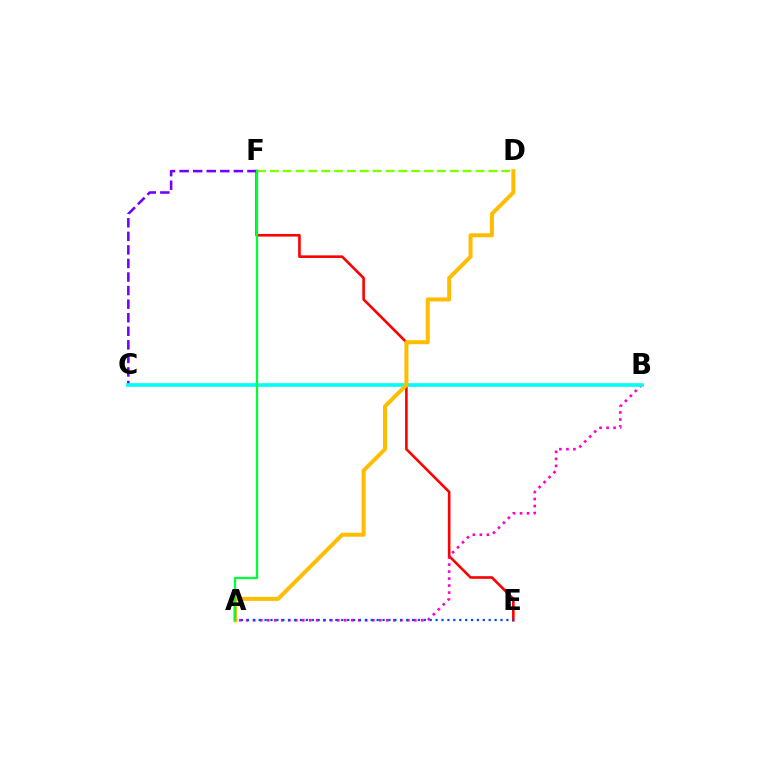{('A', 'B'): [{'color': '#ff00cf', 'line_style': 'dotted', 'thickness': 1.9}], ('E', 'F'): [{'color': '#ff0000', 'line_style': 'solid', 'thickness': 1.89}], ('D', 'F'): [{'color': '#84ff00', 'line_style': 'dashed', 'thickness': 1.75}], ('C', 'F'): [{'color': '#7200ff', 'line_style': 'dashed', 'thickness': 1.84}], ('A', 'E'): [{'color': '#004bff', 'line_style': 'dotted', 'thickness': 1.6}], ('B', 'C'): [{'color': '#00fff6', 'line_style': 'solid', 'thickness': 2.64}], ('A', 'D'): [{'color': '#ffbd00', 'line_style': 'solid', 'thickness': 2.88}], ('A', 'F'): [{'color': '#00ff39', 'line_style': 'solid', 'thickness': 1.65}]}